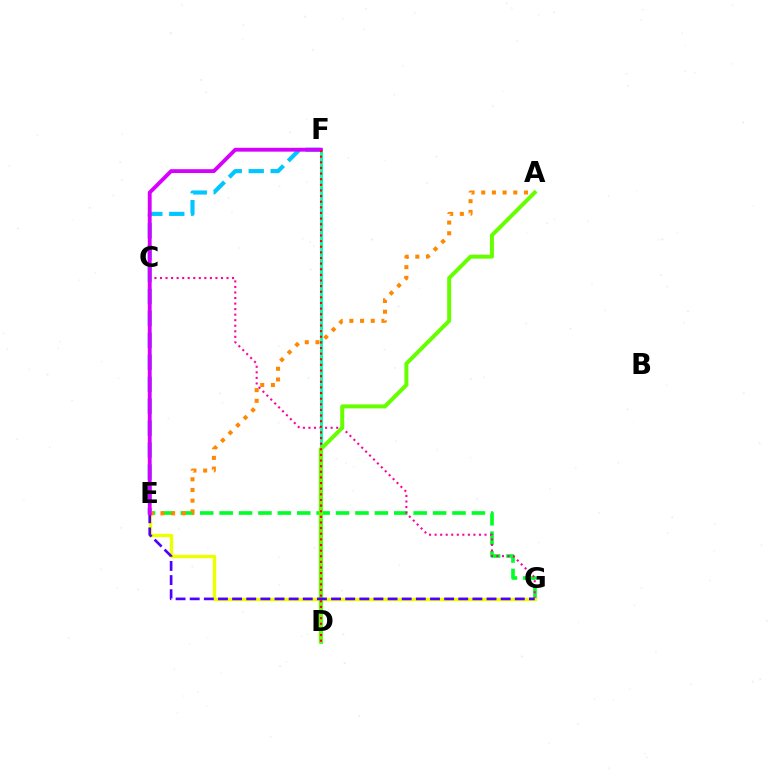{('E', 'G'): [{'color': '#00ff27', 'line_style': 'dashed', 'thickness': 2.64}, {'color': '#eeff00', 'line_style': 'solid', 'thickness': 2.47}, {'color': '#4f00ff', 'line_style': 'dashed', 'thickness': 1.92}], ('E', 'F'): [{'color': '#00c7ff', 'line_style': 'dashed', 'thickness': 2.98}, {'color': '#d600ff', 'line_style': 'solid', 'thickness': 2.77}], ('C', 'G'): [{'color': '#ff00a0', 'line_style': 'dotted', 'thickness': 1.51}], ('D', 'F'): [{'color': '#003fff', 'line_style': 'dotted', 'thickness': 1.99}, {'color': '#00ffaf', 'line_style': 'solid', 'thickness': 2.08}, {'color': '#ff0000', 'line_style': 'dotted', 'thickness': 1.53}], ('A', 'D'): [{'color': '#66ff00', 'line_style': 'solid', 'thickness': 2.86}], ('A', 'E'): [{'color': '#ff8800', 'line_style': 'dotted', 'thickness': 2.9}]}